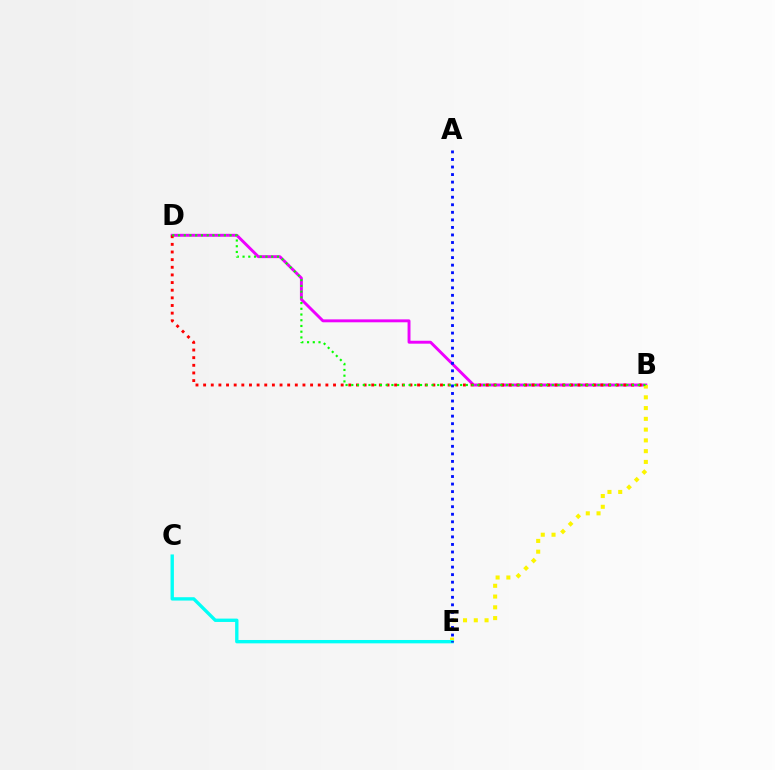{('B', 'D'): [{'color': '#ee00ff', 'line_style': 'solid', 'thickness': 2.1}, {'color': '#ff0000', 'line_style': 'dotted', 'thickness': 2.08}, {'color': '#08ff00', 'line_style': 'dotted', 'thickness': 1.56}], ('B', 'E'): [{'color': '#fcf500', 'line_style': 'dotted', 'thickness': 2.93}], ('C', 'E'): [{'color': '#00fff6', 'line_style': 'solid', 'thickness': 2.41}], ('A', 'E'): [{'color': '#0010ff', 'line_style': 'dotted', 'thickness': 2.05}]}